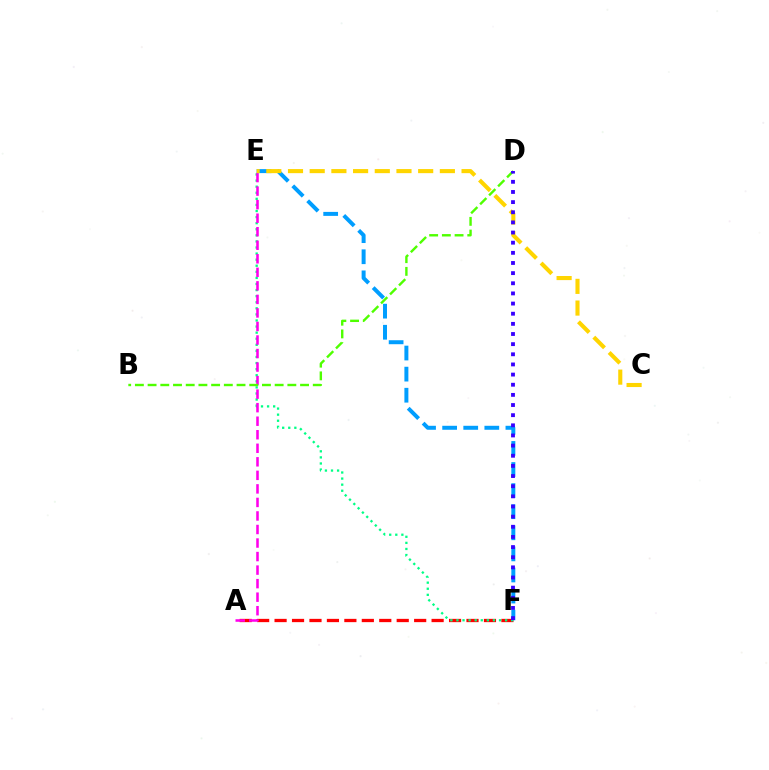{('A', 'F'): [{'color': '#ff0000', 'line_style': 'dashed', 'thickness': 2.37}], ('E', 'F'): [{'color': '#00ff86', 'line_style': 'dotted', 'thickness': 1.65}, {'color': '#009eff', 'line_style': 'dashed', 'thickness': 2.87}], ('A', 'E'): [{'color': '#ff00ed', 'line_style': 'dashed', 'thickness': 1.84}], ('B', 'D'): [{'color': '#4fff00', 'line_style': 'dashed', 'thickness': 1.73}], ('C', 'E'): [{'color': '#ffd500', 'line_style': 'dashed', 'thickness': 2.95}], ('D', 'F'): [{'color': '#3700ff', 'line_style': 'dotted', 'thickness': 2.76}]}